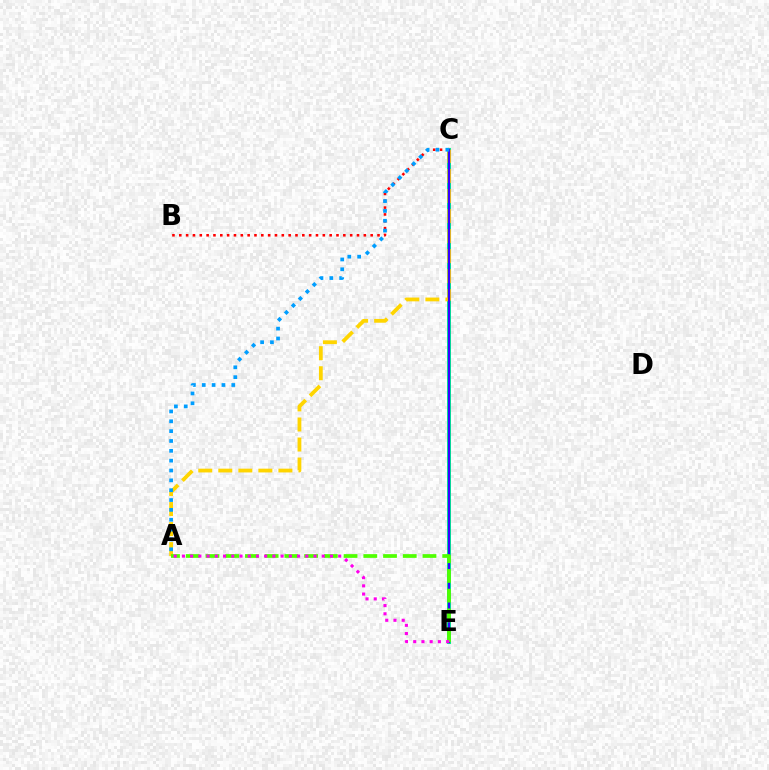{('C', 'E'): [{'color': '#00ff86', 'line_style': 'solid', 'thickness': 2.89}, {'color': '#3700ff', 'line_style': 'solid', 'thickness': 1.67}], ('B', 'C'): [{'color': '#ff0000', 'line_style': 'dotted', 'thickness': 1.86}], ('A', 'C'): [{'color': '#ffd500', 'line_style': 'dashed', 'thickness': 2.72}, {'color': '#009eff', 'line_style': 'dotted', 'thickness': 2.68}], ('A', 'E'): [{'color': '#4fff00', 'line_style': 'dashed', 'thickness': 2.68}, {'color': '#ff00ed', 'line_style': 'dotted', 'thickness': 2.23}]}